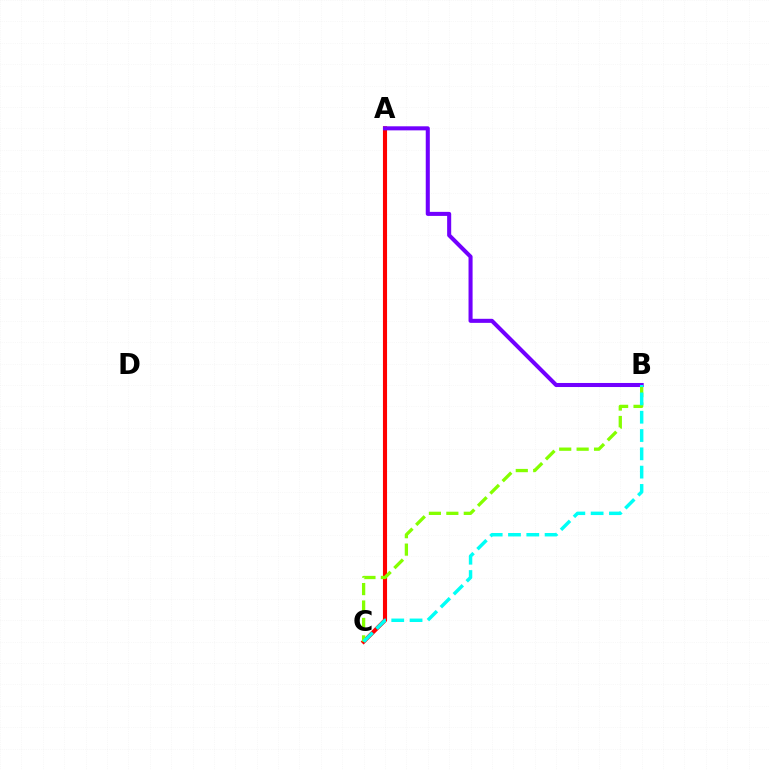{('A', 'C'): [{'color': '#ff0000', 'line_style': 'solid', 'thickness': 2.95}], ('B', 'C'): [{'color': '#84ff00', 'line_style': 'dashed', 'thickness': 2.37}, {'color': '#00fff6', 'line_style': 'dashed', 'thickness': 2.49}], ('A', 'B'): [{'color': '#7200ff', 'line_style': 'solid', 'thickness': 2.92}]}